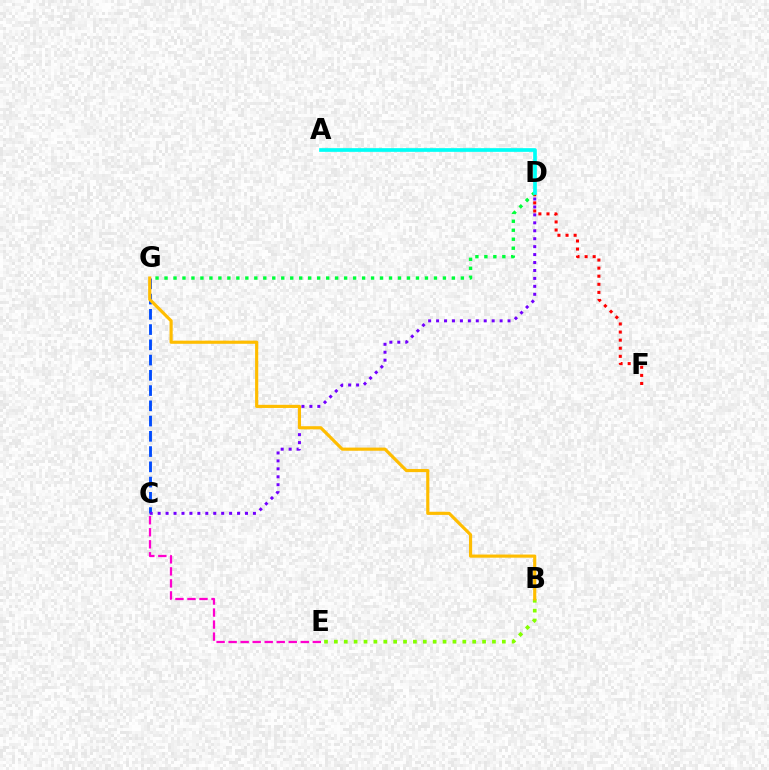{('C', 'E'): [{'color': '#ff00cf', 'line_style': 'dashed', 'thickness': 1.63}], ('C', 'G'): [{'color': '#004bff', 'line_style': 'dashed', 'thickness': 2.07}], ('D', 'F'): [{'color': '#ff0000', 'line_style': 'dotted', 'thickness': 2.2}], ('D', 'G'): [{'color': '#00ff39', 'line_style': 'dotted', 'thickness': 2.44}], ('C', 'D'): [{'color': '#7200ff', 'line_style': 'dotted', 'thickness': 2.16}], ('B', 'E'): [{'color': '#84ff00', 'line_style': 'dotted', 'thickness': 2.68}], ('B', 'G'): [{'color': '#ffbd00', 'line_style': 'solid', 'thickness': 2.27}], ('A', 'D'): [{'color': '#00fff6', 'line_style': 'solid', 'thickness': 2.65}]}